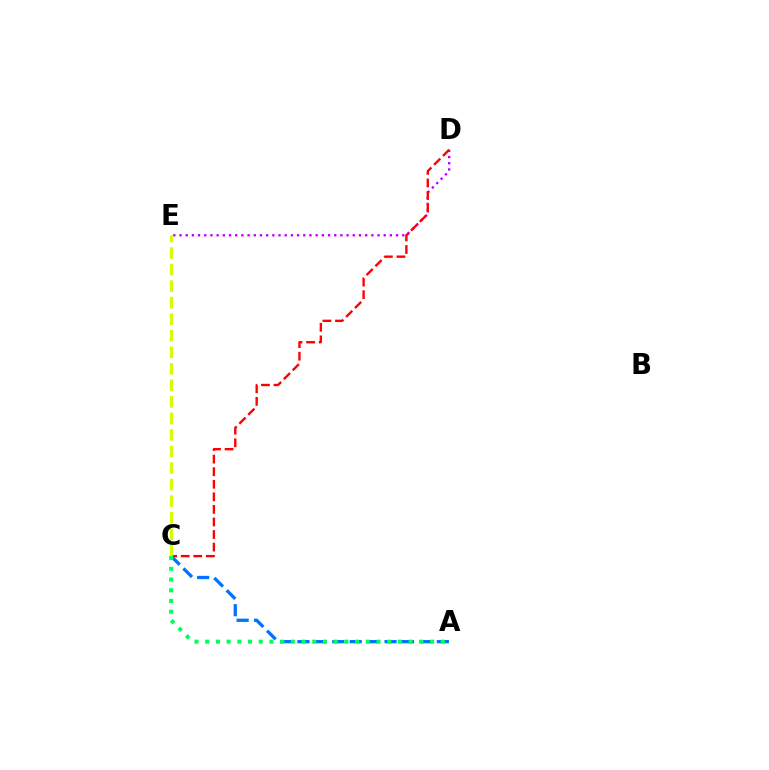{('D', 'E'): [{'color': '#b900ff', 'line_style': 'dotted', 'thickness': 1.68}], ('C', 'D'): [{'color': '#ff0000', 'line_style': 'dashed', 'thickness': 1.71}], ('A', 'C'): [{'color': '#0074ff', 'line_style': 'dashed', 'thickness': 2.37}, {'color': '#00ff5c', 'line_style': 'dotted', 'thickness': 2.91}], ('C', 'E'): [{'color': '#d1ff00', 'line_style': 'dashed', 'thickness': 2.25}]}